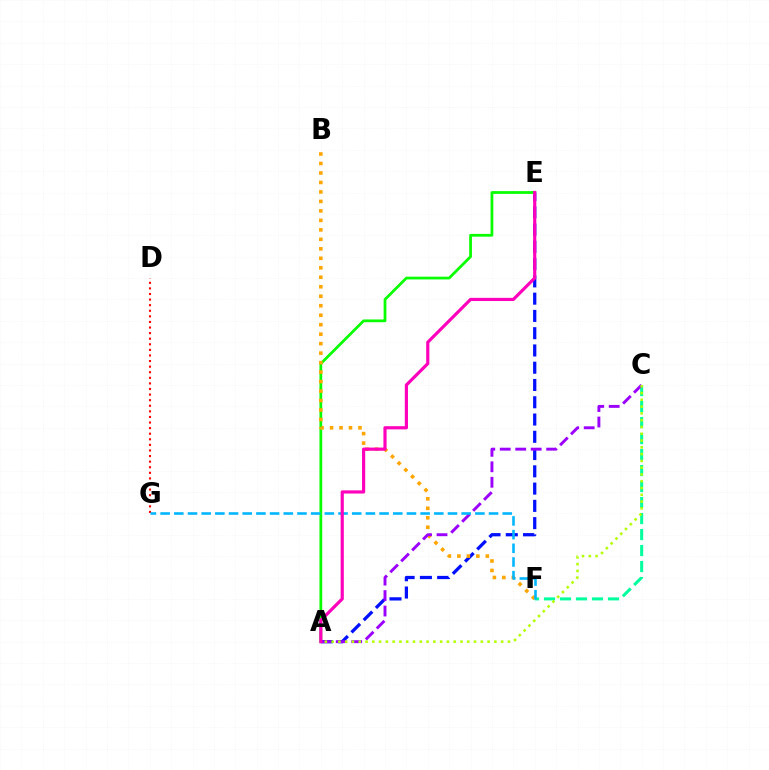{('A', 'E'): [{'color': '#0010ff', 'line_style': 'dashed', 'thickness': 2.35}, {'color': '#08ff00', 'line_style': 'solid', 'thickness': 1.98}, {'color': '#ff00bd', 'line_style': 'solid', 'thickness': 2.28}], ('B', 'F'): [{'color': '#ffa500', 'line_style': 'dotted', 'thickness': 2.58}], ('C', 'F'): [{'color': '#00ff9d', 'line_style': 'dashed', 'thickness': 2.17}], ('D', 'G'): [{'color': '#ff0000', 'line_style': 'dotted', 'thickness': 1.52}], ('A', 'C'): [{'color': '#9b00ff', 'line_style': 'dashed', 'thickness': 2.1}, {'color': '#b3ff00', 'line_style': 'dotted', 'thickness': 1.84}], ('F', 'G'): [{'color': '#00b5ff', 'line_style': 'dashed', 'thickness': 1.86}]}